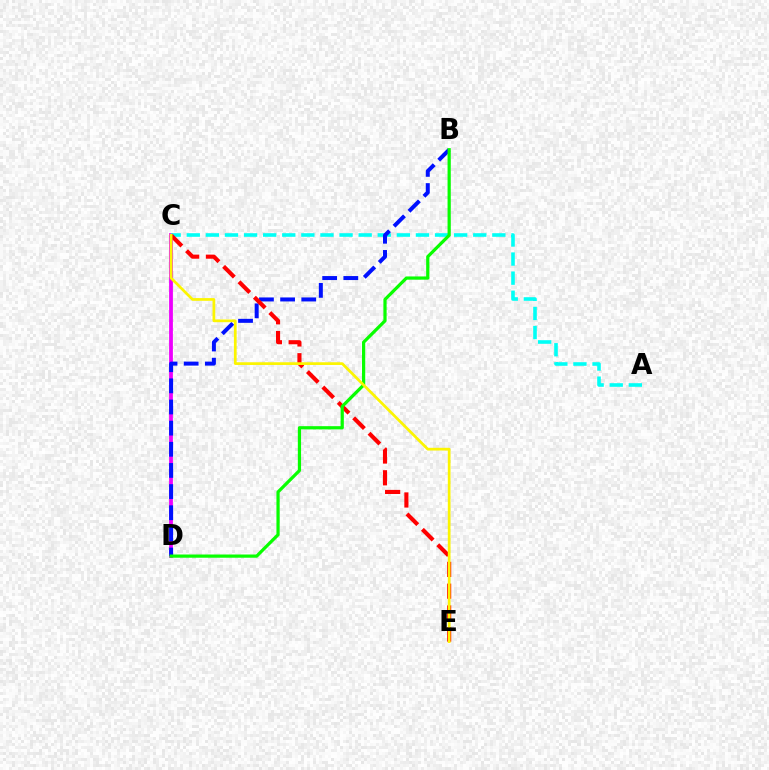{('C', 'D'): [{'color': '#ee00ff', 'line_style': 'solid', 'thickness': 2.73}], ('A', 'C'): [{'color': '#00fff6', 'line_style': 'dashed', 'thickness': 2.59}], ('B', 'D'): [{'color': '#0010ff', 'line_style': 'dashed', 'thickness': 2.87}, {'color': '#08ff00', 'line_style': 'solid', 'thickness': 2.32}], ('C', 'E'): [{'color': '#ff0000', 'line_style': 'dashed', 'thickness': 2.96}, {'color': '#fcf500', 'line_style': 'solid', 'thickness': 1.96}]}